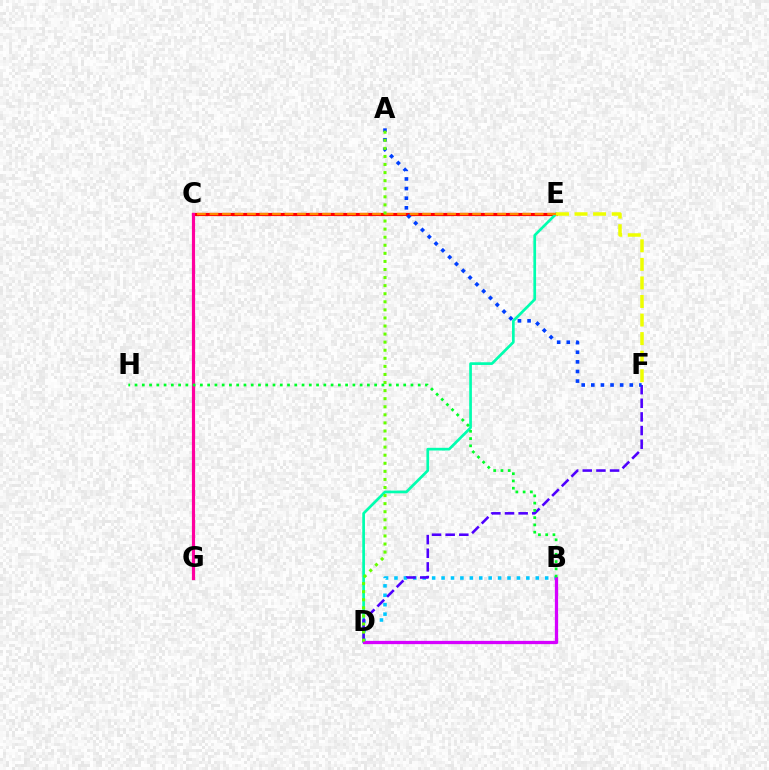{('C', 'E'): [{'color': '#ff0000', 'line_style': 'solid', 'thickness': 2.29}, {'color': '#ff8800', 'line_style': 'dashed', 'thickness': 1.7}], ('D', 'E'): [{'color': '#00ffaf', 'line_style': 'solid', 'thickness': 1.95}], ('B', 'D'): [{'color': '#00c7ff', 'line_style': 'dotted', 'thickness': 2.56}, {'color': '#d600ff', 'line_style': 'solid', 'thickness': 2.36}], ('D', 'F'): [{'color': '#4f00ff', 'line_style': 'dashed', 'thickness': 1.85}], ('A', 'F'): [{'color': '#003fff', 'line_style': 'dotted', 'thickness': 2.61}], ('C', 'G'): [{'color': '#ff00a0', 'line_style': 'solid', 'thickness': 2.29}], ('A', 'D'): [{'color': '#66ff00', 'line_style': 'dotted', 'thickness': 2.19}], ('B', 'H'): [{'color': '#00ff27', 'line_style': 'dotted', 'thickness': 1.97}], ('E', 'F'): [{'color': '#eeff00', 'line_style': 'dashed', 'thickness': 2.52}]}